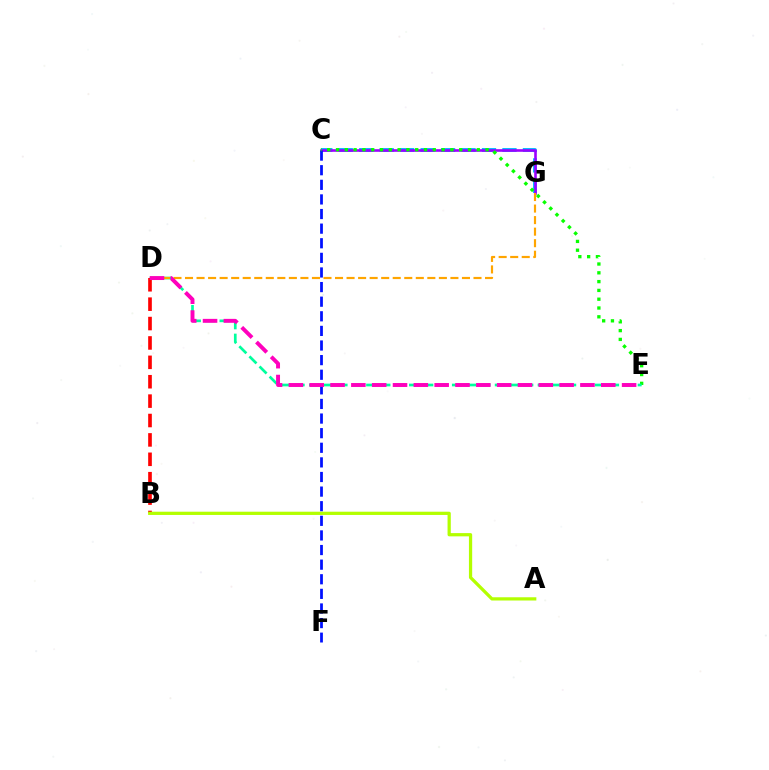{('C', 'G'): [{'color': '#00b5ff', 'line_style': 'dashed', 'thickness': 2.78}, {'color': '#9b00ff', 'line_style': 'solid', 'thickness': 1.88}], ('C', 'F'): [{'color': '#0010ff', 'line_style': 'dashed', 'thickness': 1.98}], ('C', 'E'): [{'color': '#08ff00', 'line_style': 'dotted', 'thickness': 2.39}], ('D', 'E'): [{'color': '#00ff9d', 'line_style': 'dashed', 'thickness': 1.94}, {'color': '#ff00bd', 'line_style': 'dashed', 'thickness': 2.83}], ('B', 'D'): [{'color': '#ff0000', 'line_style': 'dashed', 'thickness': 2.63}], ('A', 'B'): [{'color': '#b3ff00', 'line_style': 'solid', 'thickness': 2.33}], ('D', 'G'): [{'color': '#ffa500', 'line_style': 'dashed', 'thickness': 1.57}]}